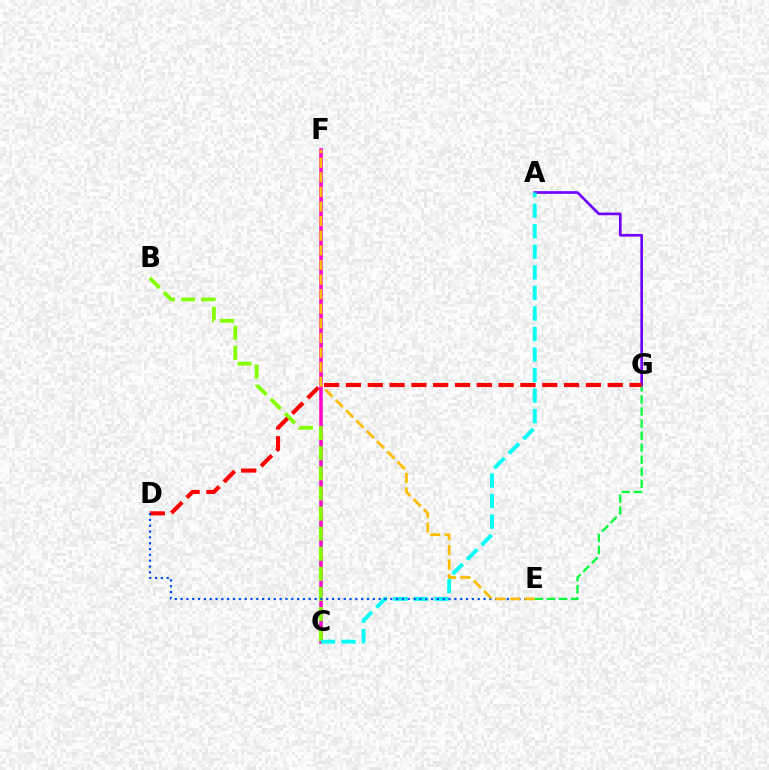{('C', 'F'): [{'color': '#ff00cf', 'line_style': 'solid', 'thickness': 2.52}], ('B', 'C'): [{'color': '#84ff00', 'line_style': 'dashed', 'thickness': 2.73}], ('E', 'G'): [{'color': '#00ff39', 'line_style': 'dashed', 'thickness': 1.64}], ('A', 'G'): [{'color': '#7200ff', 'line_style': 'solid', 'thickness': 1.92}], ('A', 'C'): [{'color': '#00fff6', 'line_style': 'dashed', 'thickness': 2.79}], ('D', 'G'): [{'color': '#ff0000', 'line_style': 'dashed', 'thickness': 2.96}], ('D', 'E'): [{'color': '#004bff', 'line_style': 'dotted', 'thickness': 1.58}], ('E', 'F'): [{'color': '#ffbd00', 'line_style': 'dashed', 'thickness': 1.98}]}